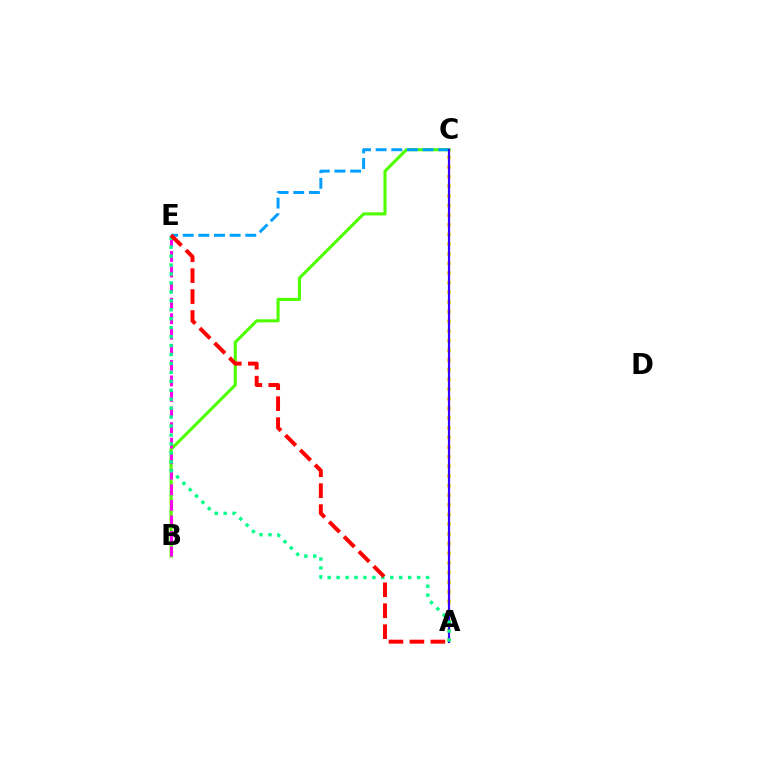{('B', 'C'): [{'color': '#4fff00', 'line_style': 'solid', 'thickness': 2.23}], ('B', 'E'): [{'color': '#ff00ed', 'line_style': 'dashed', 'thickness': 2.11}], ('C', 'E'): [{'color': '#009eff', 'line_style': 'dashed', 'thickness': 2.13}], ('A', 'C'): [{'color': '#ffd500', 'line_style': 'dotted', 'thickness': 2.62}, {'color': '#3700ff', 'line_style': 'solid', 'thickness': 1.58}], ('A', 'E'): [{'color': '#00ff86', 'line_style': 'dotted', 'thickness': 2.43}, {'color': '#ff0000', 'line_style': 'dashed', 'thickness': 2.85}]}